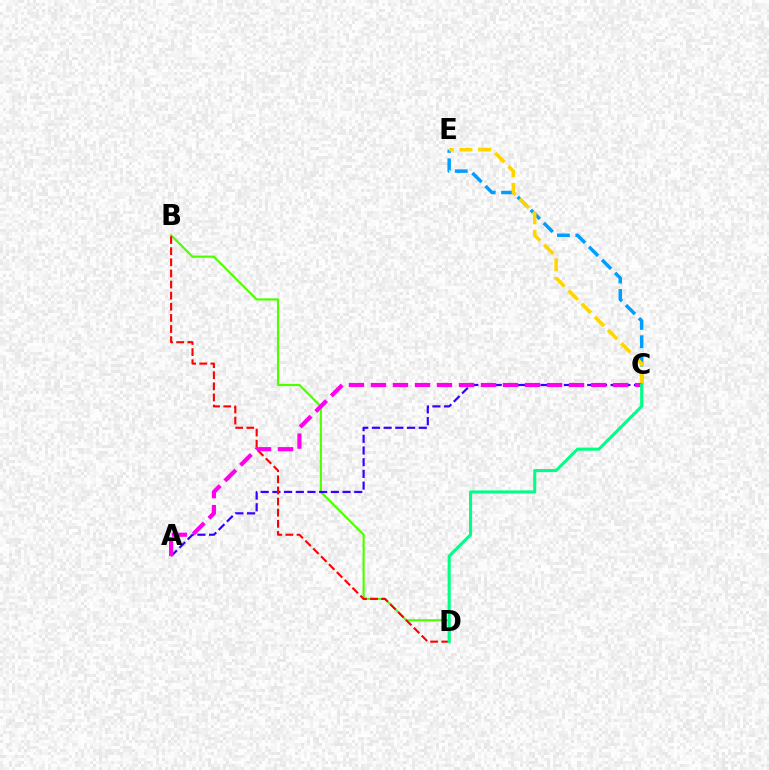{('C', 'E'): [{'color': '#009eff', 'line_style': 'dashed', 'thickness': 2.5}, {'color': '#ffd500', 'line_style': 'dashed', 'thickness': 2.53}], ('B', 'D'): [{'color': '#4fff00', 'line_style': 'solid', 'thickness': 1.57}, {'color': '#ff0000', 'line_style': 'dashed', 'thickness': 1.51}], ('A', 'C'): [{'color': '#3700ff', 'line_style': 'dashed', 'thickness': 1.59}, {'color': '#ff00ed', 'line_style': 'dashed', 'thickness': 2.99}], ('C', 'D'): [{'color': '#00ff86', 'line_style': 'solid', 'thickness': 2.22}]}